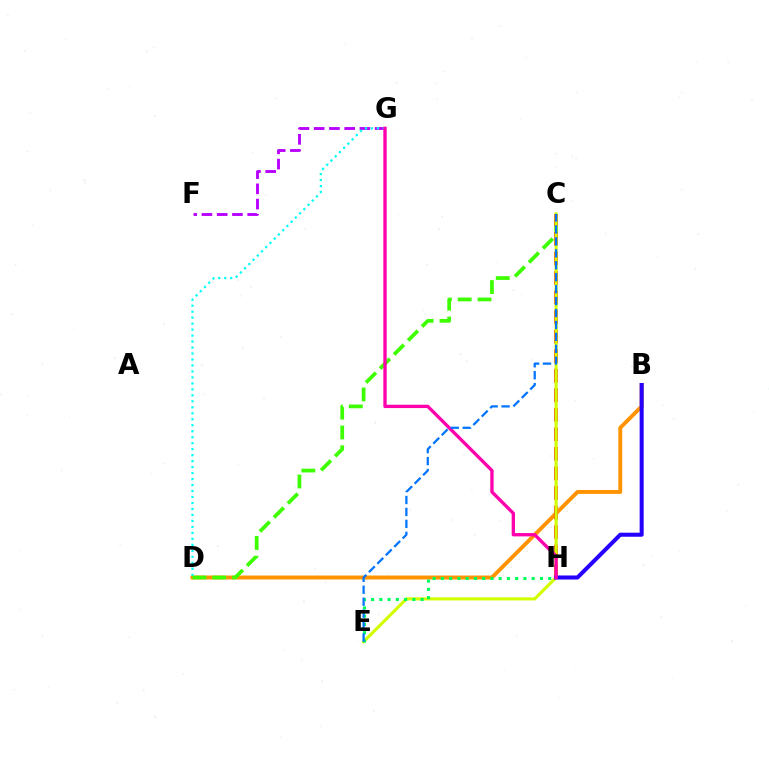{('B', 'D'): [{'color': '#ff9400', 'line_style': 'solid', 'thickness': 2.83}], ('F', 'G'): [{'color': '#b900ff', 'line_style': 'dashed', 'thickness': 2.07}], ('D', 'G'): [{'color': '#00fff6', 'line_style': 'dotted', 'thickness': 1.62}], ('C', 'D'): [{'color': '#3dff00', 'line_style': 'dashed', 'thickness': 2.69}], ('C', 'H'): [{'color': '#ff0000', 'line_style': 'dashed', 'thickness': 2.66}], ('C', 'E'): [{'color': '#d1ff00', 'line_style': 'solid', 'thickness': 2.25}, {'color': '#0074ff', 'line_style': 'dashed', 'thickness': 1.62}], ('E', 'H'): [{'color': '#00ff5c', 'line_style': 'dotted', 'thickness': 2.24}], ('B', 'H'): [{'color': '#2500ff', 'line_style': 'solid', 'thickness': 2.91}], ('G', 'H'): [{'color': '#ff00ac', 'line_style': 'solid', 'thickness': 2.4}]}